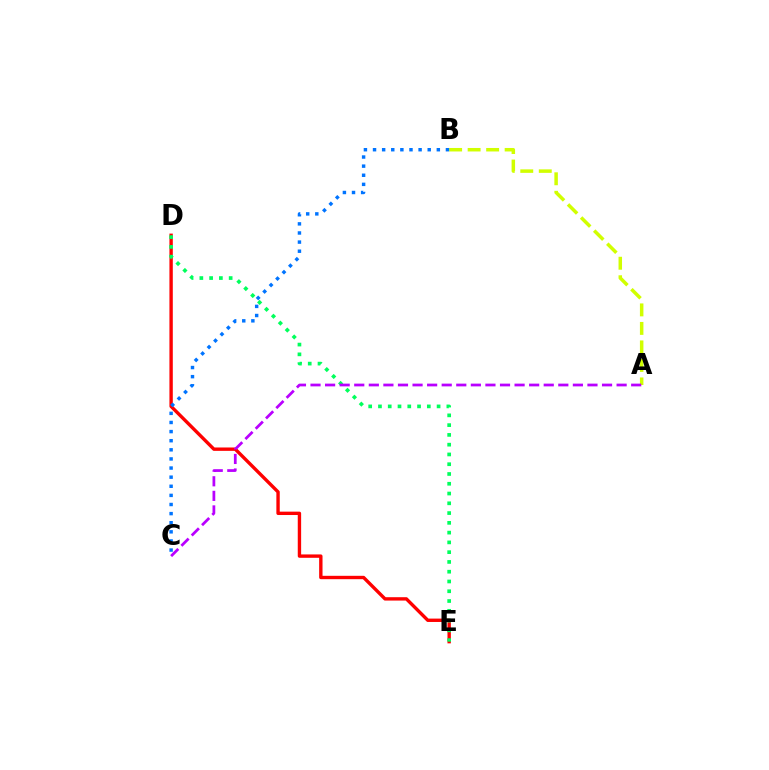{('D', 'E'): [{'color': '#ff0000', 'line_style': 'solid', 'thickness': 2.43}, {'color': '#00ff5c', 'line_style': 'dotted', 'thickness': 2.66}], ('A', 'B'): [{'color': '#d1ff00', 'line_style': 'dashed', 'thickness': 2.51}], ('A', 'C'): [{'color': '#b900ff', 'line_style': 'dashed', 'thickness': 1.98}], ('B', 'C'): [{'color': '#0074ff', 'line_style': 'dotted', 'thickness': 2.48}]}